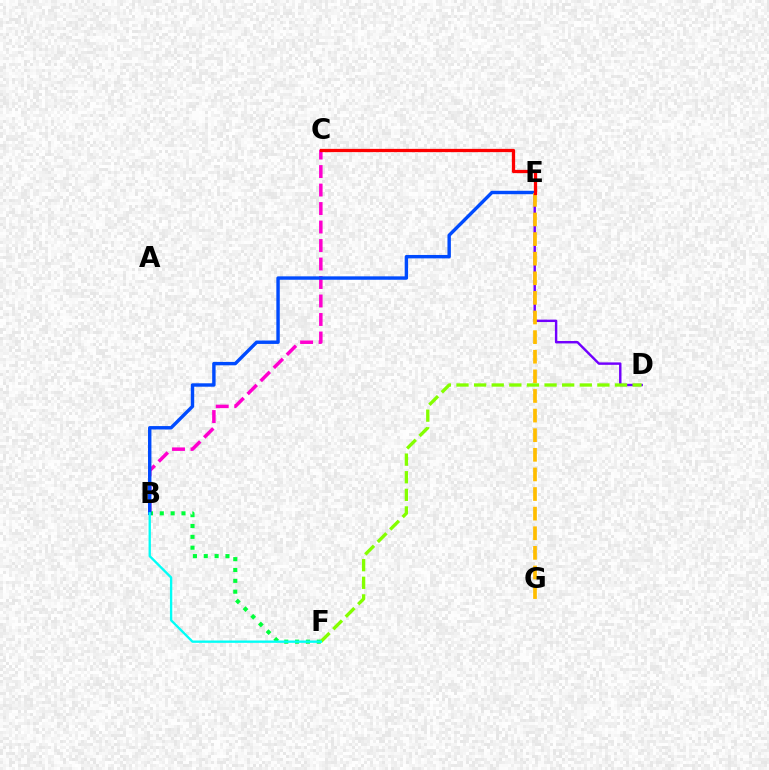{('B', 'C'): [{'color': '#ff00cf', 'line_style': 'dashed', 'thickness': 2.51}], ('B', 'F'): [{'color': '#00ff39', 'line_style': 'dotted', 'thickness': 2.95}, {'color': '#00fff6', 'line_style': 'solid', 'thickness': 1.68}], ('D', 'E'): [{'color': '#7200ff', 'line_style': 'solid', 'thickness': 1.75}], ('B', 'E'): [{'color': '#004bff', 'line_style': 'solid', 'thickness': 2.46}], ('E', 'G'): [{'color': '#ffbd00', 'line_style': 'dashed', 'thickness': 2.66}], ('C', 'E'): [{'color': '#ff0000', 'line_style': 'solid', 'thickness': 2.35}], ('D', 'F'): [{'color': '#84ff00', 'line_style': 'dashed', 'thickness': 2.39}]}